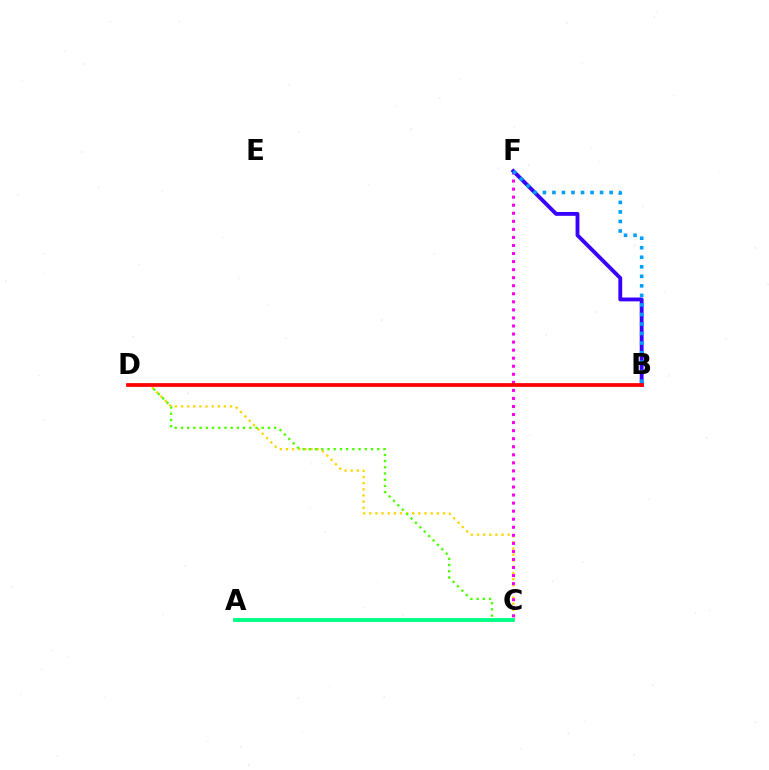{('C', 'D'): [{'color': '#ffd500', 'line_style': 'dotted', 'thickness': 1.67}, {'color': '#4fff00', 'line_style': 'dotted', 'thickness': 1.69}], ('C', 'F'): [{'color': '#ff00ed', 'line_style': 'dotted', 'thickness': 2.19}], ('B', 'F'): [{'color': '#3700ff', 'line_style': 'solid', 'thickness': 2.77}, {'color': '#009eff', 'line_style': 'dotted', 'thickness': 2.59}], ('A', 'C'): [{'color': '#00ff86', 'line_style': 'solid', 'thickness': 2.76}], ('B', 'D'): [{'color': '#ff0000', 'line_style': 'solid', 'thickness': 2.69}]}